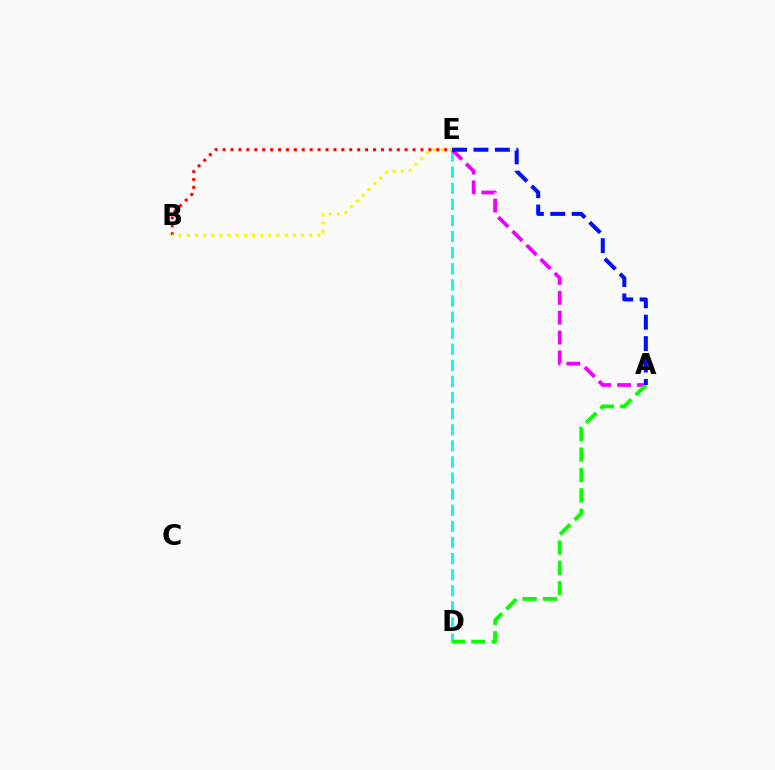{('B', 'E'): [{'color': '#ff0000', 'line_style': 'dotted', 'thickness': 2.15}, {'color': '#fcf500', 'line_style': 'dotted', 'thickness': 2.22}], ('D', 'E'): [{'color': '#00fff6', 'line_style': 'dashed', 'thickness': 2.19}], ('A', 'E'): [{'color': '#ee00ff', 'line_style': 'dashed', 'thickness': 2.7}, {'color': '#0010ff', 'line_style': 'dashed', 'thickness': 2.91}], ('A', 'D'): [{'color': '#08ff00', 'line_style': 'dashed', 'thickness': 2.77}]}